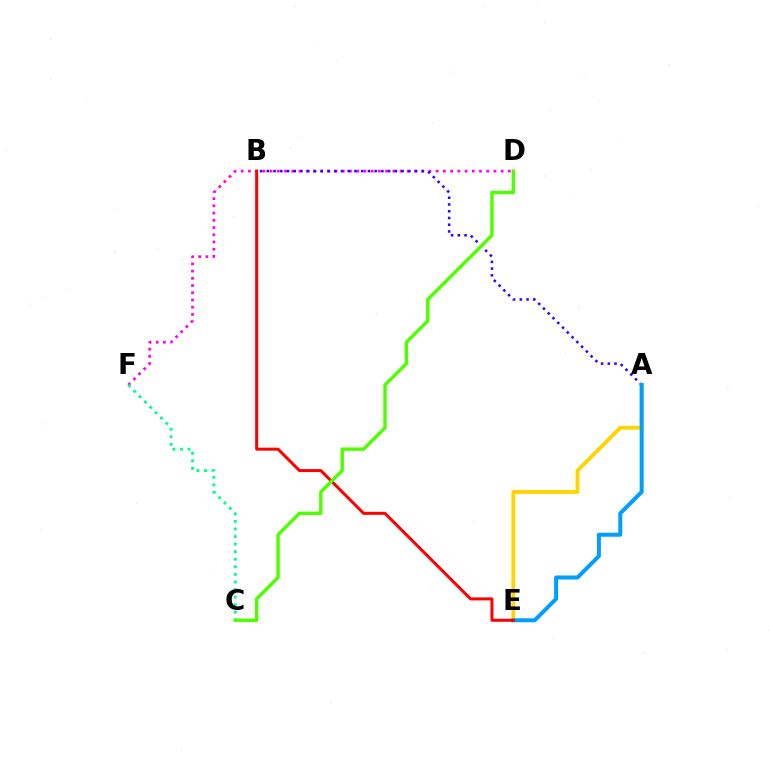{('D', 'F'): [{'color': '#ff00ed', 'line_style': 'dotted', 'thickness': 1.96}], ('A', 'B'): [{'color': '#3700ff', 'line_style': 'dotted', 'thickness': 1.83}], ('A', 'E'): [{'color': '#ffd500', 'line_style': 'solid', 'thickness': 2.77}, {'color': '#009eff', 'line_style': 'solid', 'thickness': 2.88}], ('B', 'E'): [{'color': '#ff0000', 'line_style': 'solid', 'thickness': 2.17}], ('C', 'F'): [{'color': '#00ff86', 'line_style': 'dotted', 'thickness': 2.06}], ('C', 'D'): [{'color': '#4fff00', 'line_style': 'solid', 'thickness': 2.45}]}